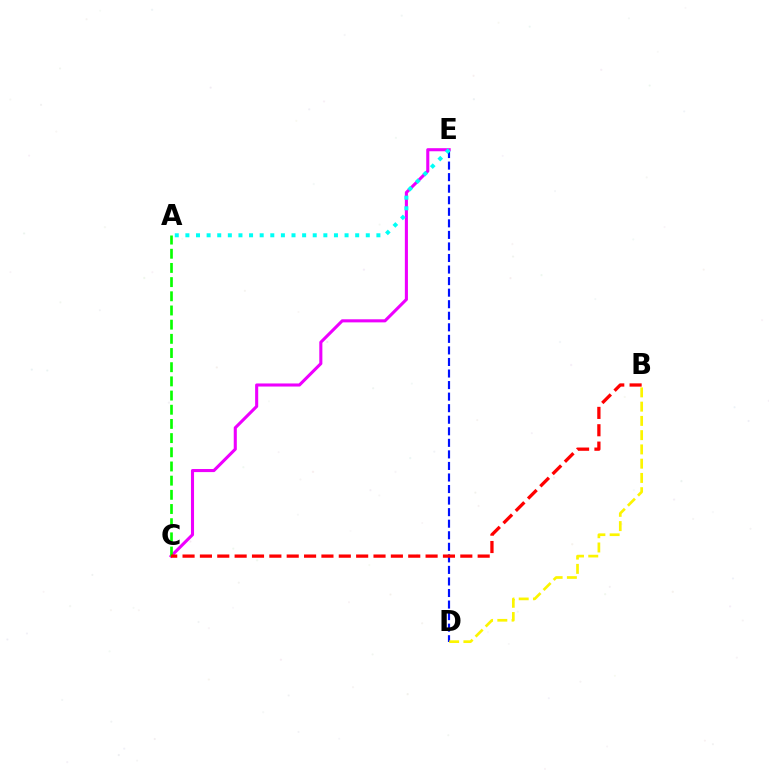{('D', 'E'): [{'color': '#0010ff', 'line_style': 'dashed', 'thickness': 1.57}], ('C', 'E'): [{'color': '#ee00ff', 'line_style': 'solid', 'thickness': 2.22}], ('A', 'C'): [{'color': '#08ff00', 'line_style': 'dashed', 'thickness': 1.93}], ('A', 'E'): [{'color': '#00fff6', 'line_style': 'dotted', 'thickness': 2.88}], ('B', 'C'): [{'color': '#ff0000', 'line_style': 'dashed', 'thickness': 2.36}], ('B', 'D'): [{'color': '#fcf500', 'line_style': 'dashed', 'thickness': 1.94}]}